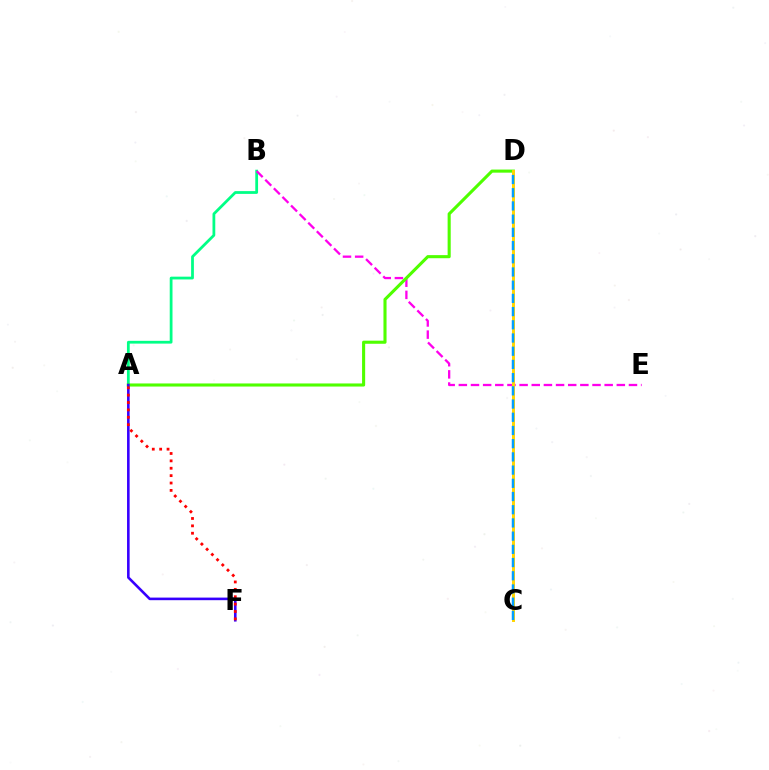{('A', 'B'): [{'color': '#00ff86', 'line_style': 'solid', 'thickness': 2.0}], ('B', 'E'): [{'color': '#ff00ed', 'line_style': 'dashed', 'thickness': 1.65}], ('A', 'D'): [{'color': '#4fff00', 'line_style': 'solid', 'thickness': 2.23}], ('A', 'F'): [{'color': '#3700ff', 'line_style': 'solid', 'thickness': 1.87}, {'color': '#ff0000', 'line_style': 'dotted', 'thickness': 2.01}], ('C', 'D'): [{'color': '#ffd500', 'line_style': 'solid', 'thickness': 2.13}, {'color': '#009eff', 'line_style': 'dashed', 'thickness': 1.79}]}